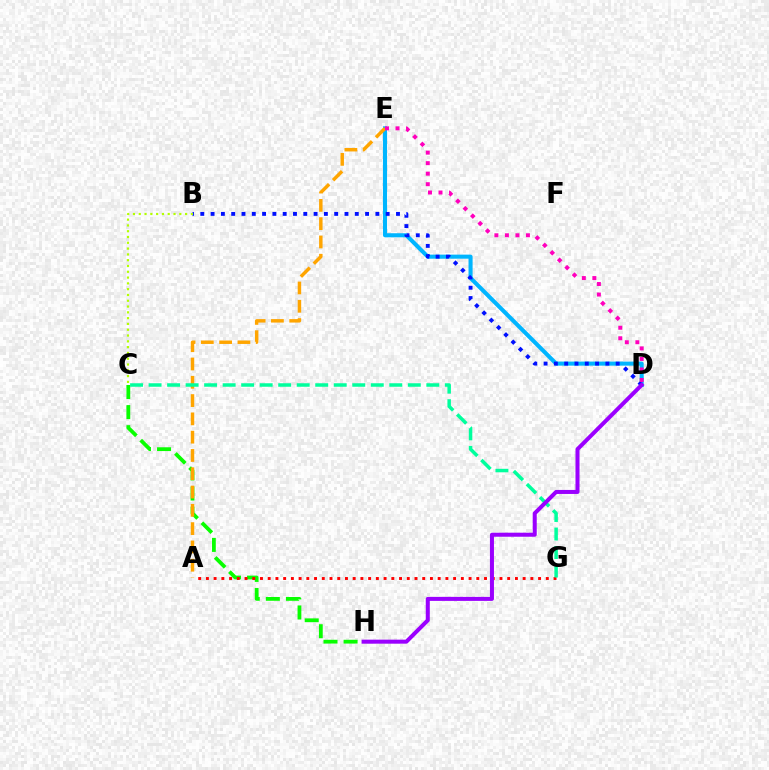{('D', 'E'): [{'color': '#00b5ff', 'line_style': 'solid', 'thickness': 2.93}, {'color': '#ff00bd', 'line_style': 'dotted', 'thickness': 2.86}], ('C', 'H'): [{'color': '#08ff00', 'line_style': 'dashed', 'thickness': 2.73}], ('B', 'D'): [{'color': '#0010ff', 'line_style': 'dotted', 'thickness': 2.8}], ('A', 'E'): [{'color': '#ffa500', 'line_style': 'dashed', 'thickness': 2.49}], ('A', 'G'): [{'color': '#ff0000', 'line_style': 'dotted', 'thickness': 2.1}], ('B', 'C'): [{'color': '#b3ff00', 'line_style': 'dotted', 'thickness': 1.57}], ('C', 'G'): [{'color': '#00ff9d', 'line_style': 'dashed', 'thickness': 2.52}], ('D', 'H'): [{'color': '#9b00ff', 'line_style': 'solid', 'thickness': 2.9}]}